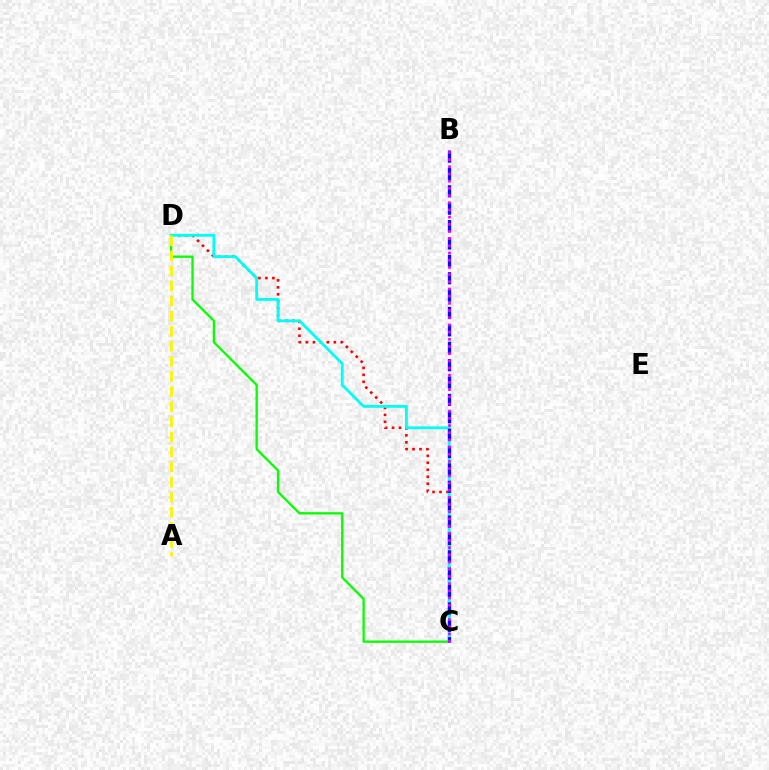{('C', 'D'): [{'color': '#ff0000', 'line_style': 'dotted', 'thickness': 1.9}, {'color': '#08ff00', 'line_style': 'solid', 'thickness': 1.66}, {'color': '#00fff6', 'line_style': 'solid', 'thickness': 2.04}], ('B', 'C'): [{'color': '#0010ff', 'line_style': 'dashed', 'thickness': 2.36}, {'color': '#ee00ff', 'line_style': 'dotted', 'thickness': 1.95}], ('A', 'D'): [{'color': '#fcf500', 'line_style': 'dashed', 'thickness': 2.05}]}